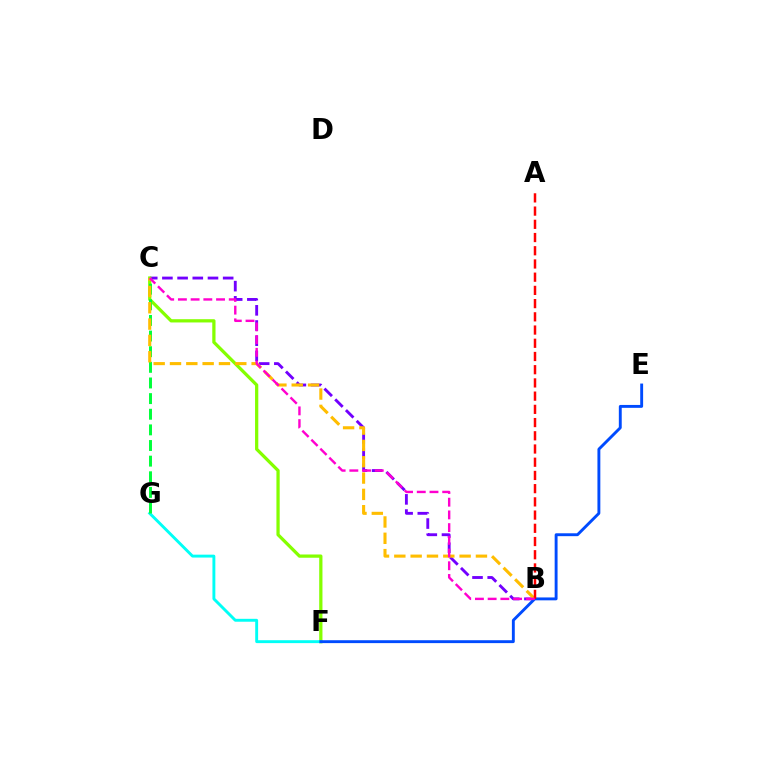{('B', 'C'): [{'color': '#7200ff', 'line_style': 'dashed', 'thickness': 2.06}, {'color': '#ffbd00', 'line_style': 'dashed', 'thickness': 2.22}, {'color': '#ff00cf', 'line_style': 'dashed', 'thickness': 1.73}], ('C', 'F'): [{'color': '#84ff00', 'line_style': 'solid', 'thickness': 2.34}], ('F', 'G'): [{'color': '#00fff6', 'line_style': 'solid', 'thickness': 2.09}], ('E', 'F'): [{'color': '#004bff', 'line_style': 'solid', 'thickness': 2.08}], ('C', 'G'): [{'color': '#00ff39', 'line_style': 'dashed', 'thickness': 2.12}], ('A', 'B'): [{'color': '#ff0000', 'line_style': 'dashed', 'thickness': 1.8}]}